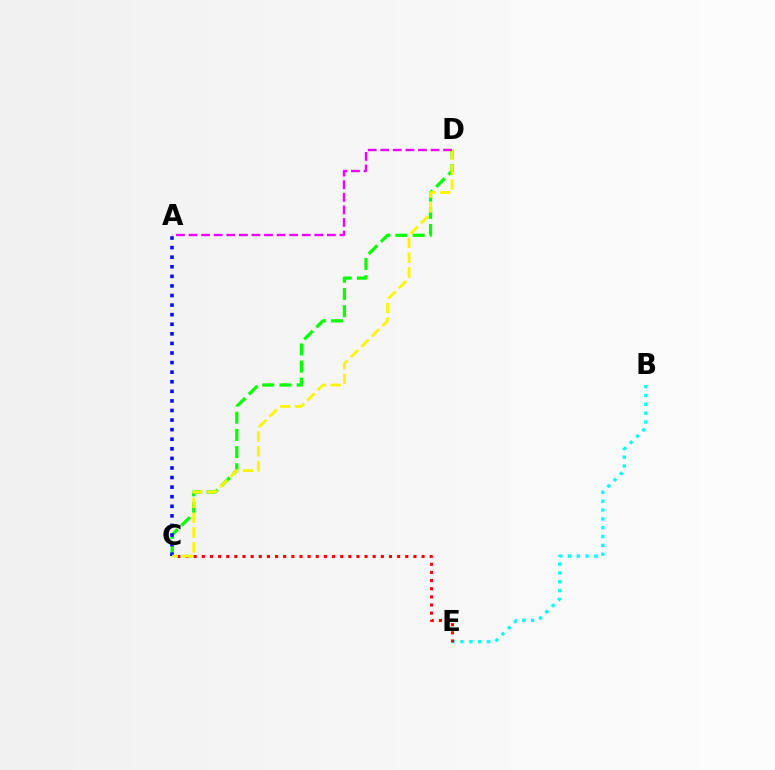{('B', 'E'): [{'color': '#00fff6', 'line_style': 'dotted', 'thickness': 2.4}], ('C', 'D'): [{'color': '#08ff00', 'line_style': 'dashed', 'thickness': 2.33}, {'color': '#fcf500', 'line_style': 'dashed', 'thickness': 2.01}], ('C', 'E'): [{'color': '#ff0000', 'line_style': 'dotted', 'thickness': 2.21}], ('A', 'C'): [{'color': '#0010ff', 'line_style': 'dotted', 'thickness': 2.6}], ('A', 'D'): [{'color': '#ee00ff', 'line_style': 'dashed', 'thickness': 1.71}]}